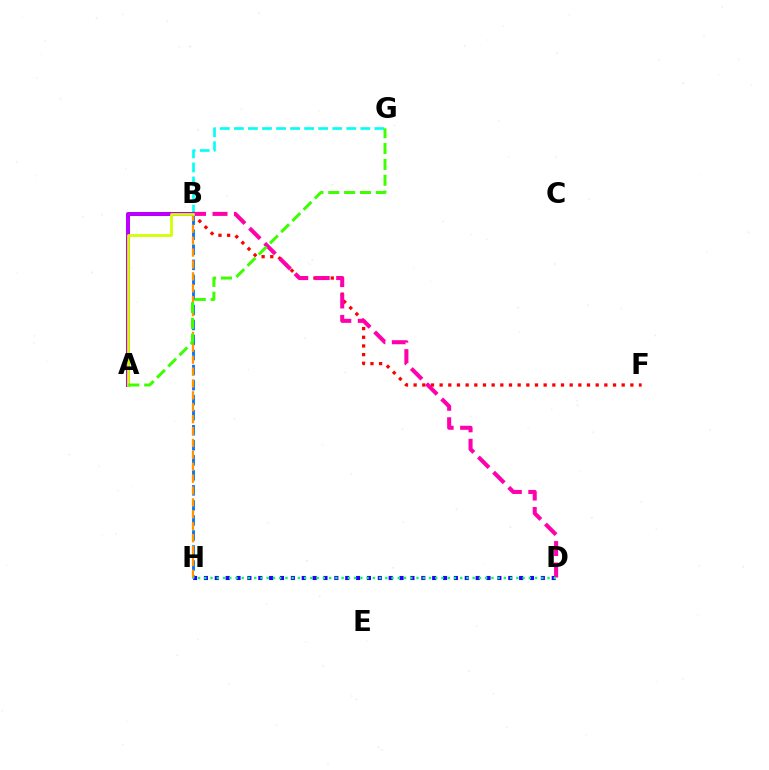{('B', 'F'): [{'color': '#ff0000', 'line_style': 'dotted', 'thickness': 2.36}], ('B', 'G'): [{'color': '#00fff6', 'line_style': 'dashed', 'thickness': 1.91}], ('D', 'H'): [{'color': '#2500ff', 'line_style': 'dotted', 'thickness': 2.95}, {'color': '#00ff5c', 'line_style': 'dotted', 'thickness': 1.7}], ('B', 'H'): [{'color': '#0074ff', 'line_style': 'dashed', 'thickness': 2.04}, {'color': '#ff9400', 'line_style': 'dashed', 'thickness': 1.62}], ('B', 'D'): [{'color': '#ff00ac', 'line_style': 'dashed', 'thickness': 2.92}], ('A', 'B'): [{'color': '#b900ff', 'line_style': 'solid', 'thickness': 2.91}, {'color': '#d1ff00', 'line_style': 'solid', 'thickness': 1.99}], ('A', 'G'): [{'color': '#3dff00', 'line_style': 'dashed', 'thickness': 2.15}]}